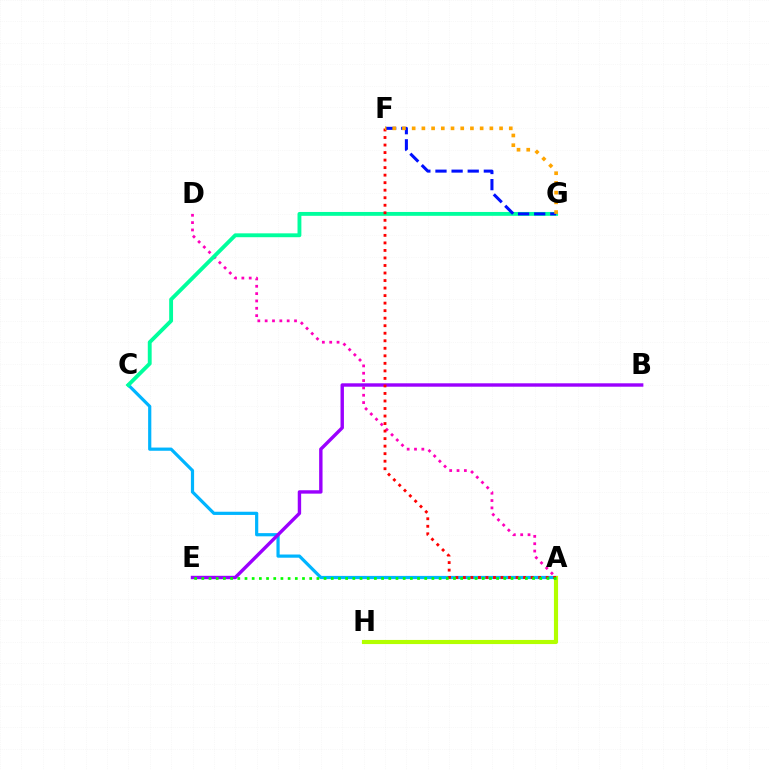{('A', 'D'): [{'color': '#ff00bd', 'line_style': 'dotted', 'thickness': 1.99}], ('A', 'C'): [{'color': '#00b5ff', 'line_style': 'solid', 'thickness': 2.3}], ('A', 'H'): [{'color': '#b3ff00', 'line_style': 'solid', 'thickness': 2.97}], ('B', 'E'): [{'color': '#9b00ff', 'line_style': 'solid', 'thickness': 2.45}], ('C', 'G'): [{'color': '#00ff9d', 'line_style': 'solid', 'thickness': 2.78}], ('F', 'G'): [{'color': '#0010ff', 'line_style': 'dashed', 'thickness': 2.19}, {'color': '#ffa500', 'line_style': 'dotted', 'thickness': 2.64}], ('A', 'F'): [{'color': '#ff0000', 'line_style': 'dotted', 'thickness': 2.05}], ('A', 'E'): [{'color': '#08ff00', 'line_style': 'dotted', 'thickness': 1.95}]}